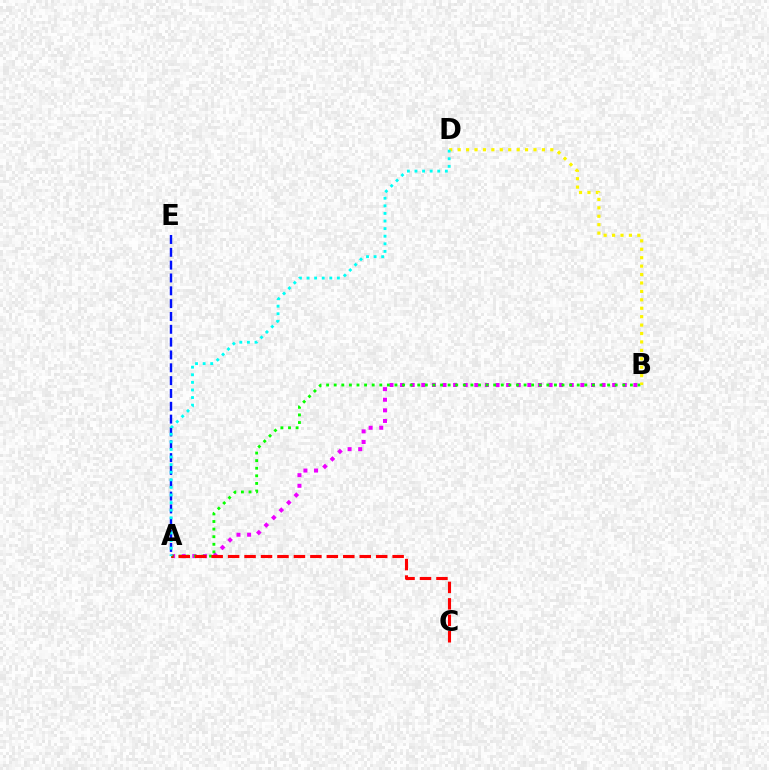{('A', 'E'): [{'color': '#0010ff', 'line_style': 'dashed', 'thickness': 1.74}], ('A', 'B'): [{'color': '#ee00ff', 'line_style': 'dotted', 'thickness': 2.88}, {'color': '#08ff00', 'line_style': 'dotted', 'thickness': 2.06}], ('B', 'D'): [{'color': '#fcf500', 'line_style': 'dotted', 'thickness': 2.29}], ('A', 'C'): [{'color': '#ff0000', 'line_style': 'dashed', 'thickness': 2.23}], ('A', 'D'): [{'color': '#00fff6', 'line_style': 'dotted', 'thickness': 2.06}]}